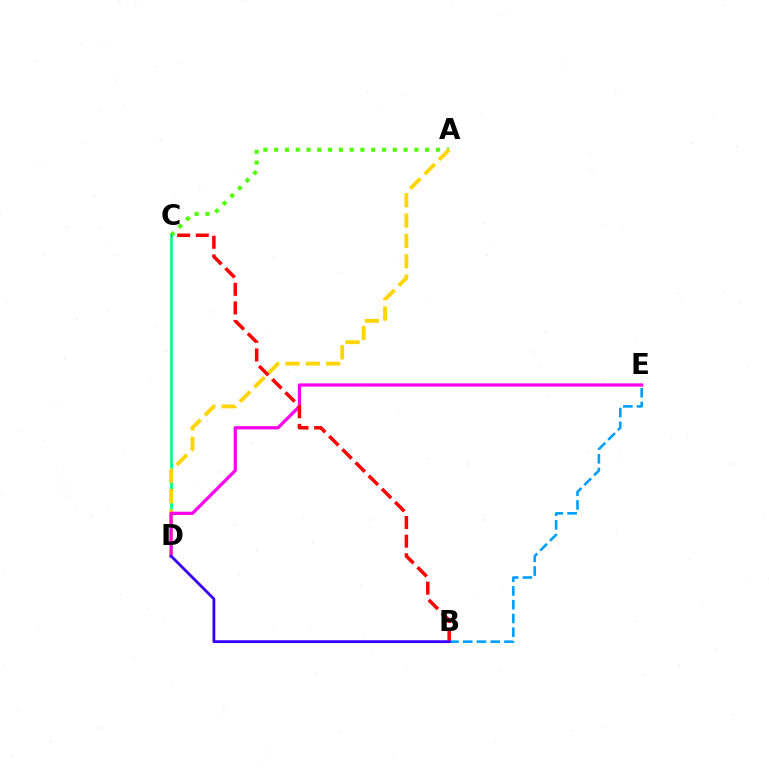{('A', 'C'): [{'color': '#4fff00', 'line_style': 'dotted', 'thickness': 2.93}], ('C', 'D'): [{'color': '#00ff86', 'line_style': 'solid', 'thickness': 1.92}], ('A', 'D'): [{'color': '#ffd500', 'line_style': 'dashed', 'thickness': 2.77}], ('D', 'E'): [{'color': '#ff00ed', 'line_style': 'solid', 'thickness': 2.33}], ('B', 'E'): [{'color': '#009eff', 'line_style': 'dashed', 'thickness': 1.87}], ('B', 'C'): [{'color': '#ff0000', 'line_style': 'dashed', 'thickness': 2.53}], ('B', 'D'): [{'color': '#3700ff', 'line_style': 'solid', 'thickness': 2.03}]}